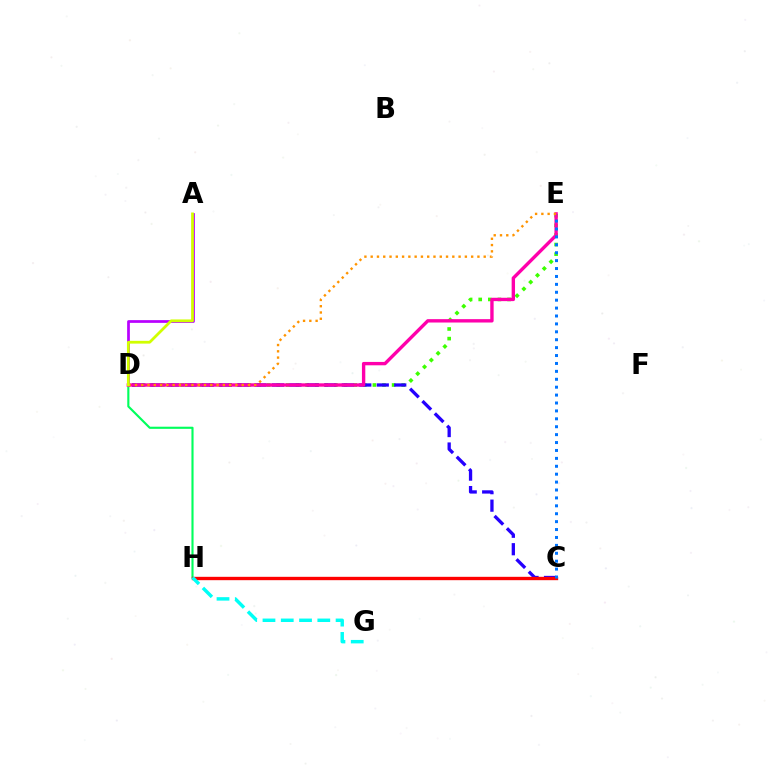{('D', 'E'): [{'color': '#3dff00', 'line_style': 'dotted', 'thickness': 2.61}, {'color': '#ff00ac', 'line_style': 'solid', 'thickness': 2.43}, {'color': '#ff9400', 'line_style': 'dotted', 'thickness': 1.71}], ('C', 'D'): [{'color': '#2500ff', 'line_style': 'dashed', 'thickness': 2.37}], ('D', 'H'): [{'color': '#00ff5c', 'line_style': 'solid', 'thickness': 1.54}], ('C', 'H'): [{'color': '#ff0000', 'line_style': 'solid', 'thickness': 2.42}], ('A', 'D'): [{'color': '#b900ff', 'line_style': 'solid', 'thickness': 1.96}, {'color': '#d1ff00', 'line_style': 'solid', 'thickness': 2.0}], ('G', 'H'): [{'color': '#00fff6', 'line_style': 'dashed', 'thickness': 2.48}], ('C', 'E'): [{'color': '#0074ff', 'line_style': 'dotted', 'thickness': 2.15}]}